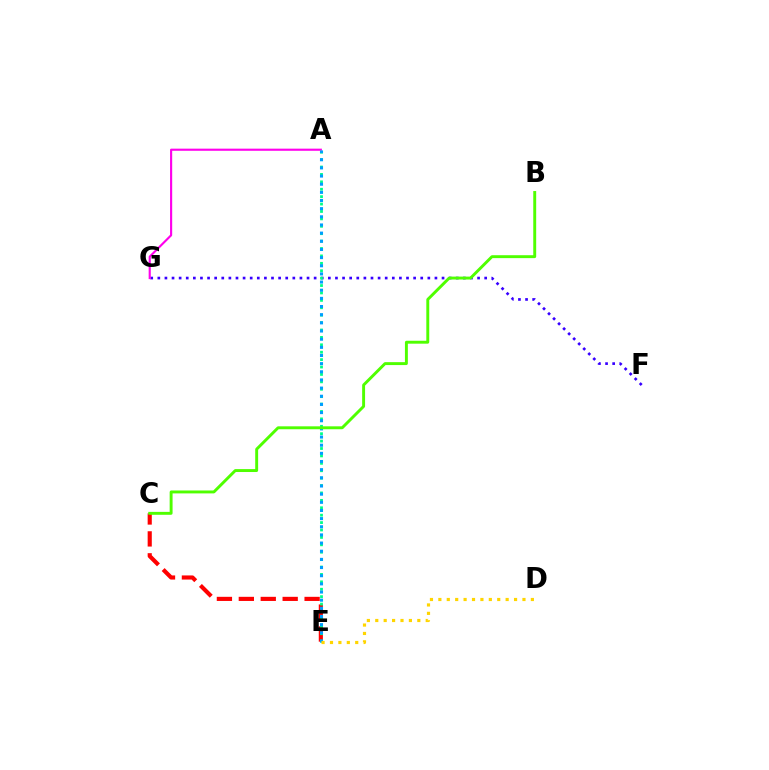{('F', 'G'): [{'color': '#3700ff', 'line_style': 'dotted', 'thickness': 1.93}], ('C', 'E'): [{'color': '#ff0000', 'line_style': 'dashed', 'thickness': 2.98}], ('A', 'G'): [{'color': '#ff00ed', 'line_style': 'solid', 'thickness': 1.54}], ('A', 'E'): [{'color': '#00ff86', 'line_style': 'dotted', 'thickness': 2.01}, {'color': '#009eff', 'line_style': 'dotted', 'thickness': 2.22}], ('B', 'C'): [{'color': '#4fff00', 'line_style': 'solid', 'thickness': 2.1}], ('D', 'E'): [{'color': '#ffd500', 'line_style': 'dotted', 'thickness': 2.28}]}